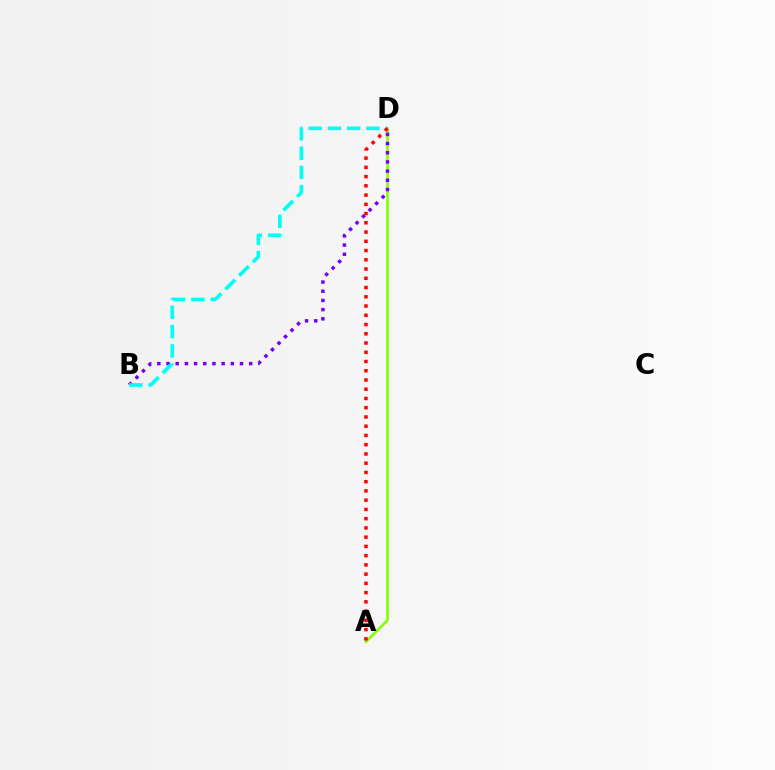{('A', 'D'): [{'color': '#84ff00', 'line_style': 'solid', 'thickness': 1.88}, {'color': '#ff0000', 'line_style': 'dotted', 'thickness': 2.51}], ('B', 'D'): [{'color': '#7200ff', 'line_style': 'dotted', 'thickness': 2.5}, {'color': '#00fff6', 'line_style': 'dashed', 'thickness': 2.62}]}